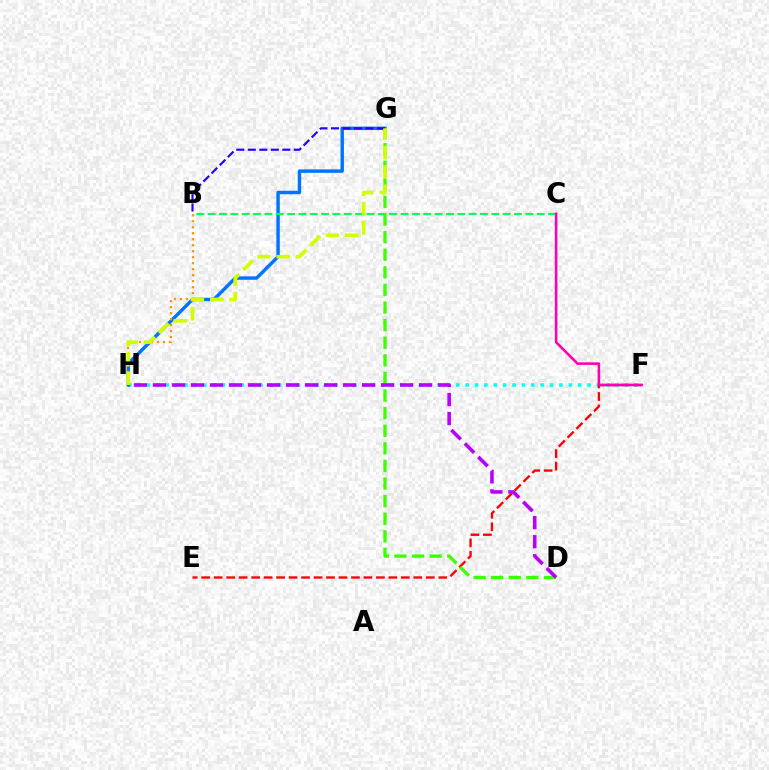{('F', 'H'): [{'color': '#00fff6', 'line_style': 'dotted', 'thickness': 2.55}], ('G', 'H'): [{'color': '#0074ff', 'line_style': 'solid', 'thickness': 2.47}, {'color': '#d1ff00', 'line_style': 'dashed', 'thickness': 2.63}], ('E', 'F'): [{'color': '#ff0000', 'line_style': 'dashed', 'thickness': 1.69}], ('B', 'C'): [{'color': '#00ff5c', 'line_style': 'dashed', 'thickness': 1.54}], ('B', 'H'): [{'color': '#ff9400', 'line_style': 'dotted', 'thickness': 1.63}], ('D', 'G'): [{'color': '#3dff00', 'line_style': 'dashed', 'thickness': 2.39}], ('B', 'G'): [{'color': '#2500ff', 'line_style': 'dashed', 'thickness': 1.56}], ('C', 'F'): [{'color': '#ff00ac', 'line_style': 'solid', 'thickness': 1.86}], ('D', 'H'): [{'color': '#b900ff', 'line_style': 'dashed', 'thickness': 2.58}]}